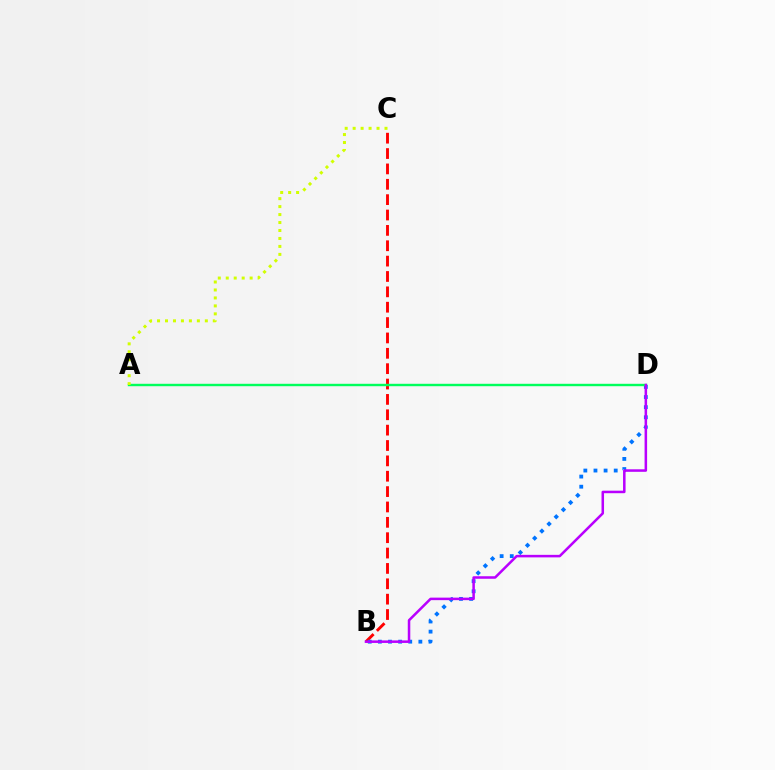{('B', 'C'): [{'color': '#ff0000', 'line_style': 'dashed', 'thickness': 2.09}], ('B', 'D'): [{'color': '#0074ff', 'line_style': 'dotted', 'thickness': 2.75}, {'color': '#b900ff', 'line_style': 'solid', 'thickness': 1.82}], ('A', 'D'): [{'color': '#00ff5c', 'line_style': 'solid', 'thickness': 1.74}], ('A', 'C'): [{'color': '#d1ff00', 'line_style': 'dotted', 'thickness': 2.16}]}